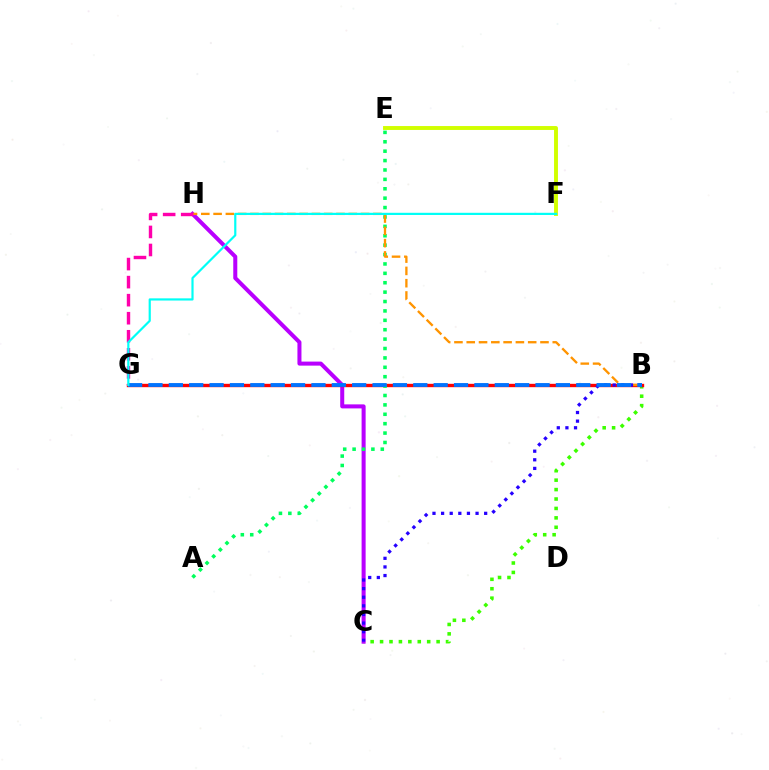{('B', 'C'): [{'color': '#3dff00', 'line_style': 'dotted', 'thickness': 2.56}, {'color': '#2500ff', 'line_style': 'dotted', 'thickness': 2.34}], ('C', 'H'): [{'color': '#b900ff', 'line_style': 'solid', 'thickness': 2.9}], ('B', 'G'): [{'color': '#ff0000', 'line_style': 'solid', 'thickness': 2.43}, {'color': '#0074ff', 'line_style': 'dashed', 'thickness': 2.77}], ('A', 'E'): [{'color': '#00ff5c', 'line_style': 'dotted', 'thickness': 2.55}], ('B', 'H'): [{'color': '#ff9400', 'line_style': 'dashed', 'thickness': 1.67}], ('G', 'H'): [{'color': '#ff00ac', 'line_style': 'dashed', 'thickness': 2.45}], ('E', 'F'): [{'color': '#d1ff00', 'line_style': 'solid', 'thickness': 2.82}], ('F', 'G'): [{'color': '#00fff6', 'line_style': 'solid', 'thickness': 1.58}]}